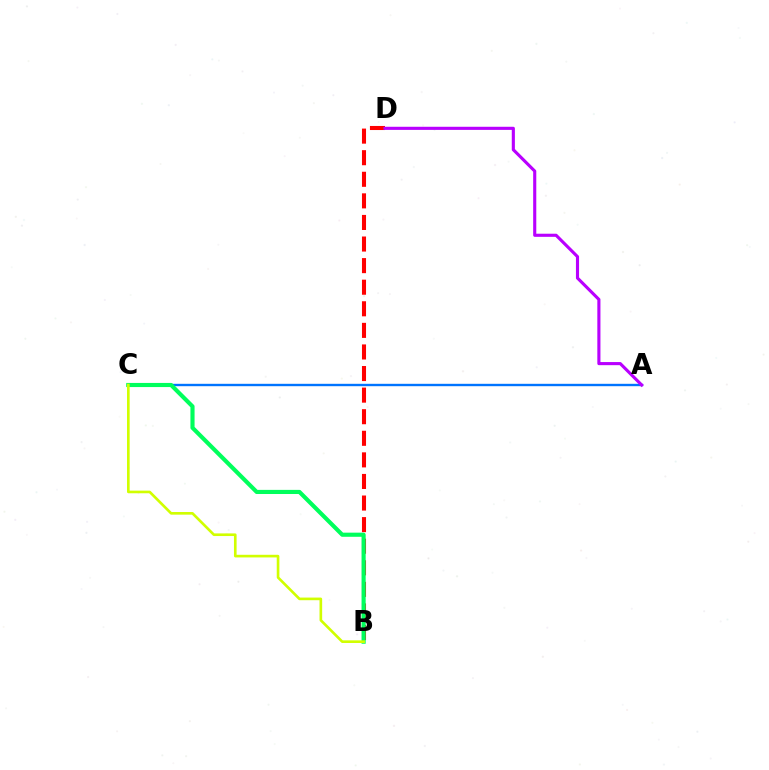{('A', 'C'): [{'color': '#0074ff', 'line_style': 'solid', 'thickness': 1.71}], ('B', 'D'): [{'color': '#ff0000', 'line_style': 'dashed', 'thickness': 2.93}], ('A', 'D'): [{'color': '#b900ff', 'line_style': 'solid', 'thickness': 2.24}], ('B', 'C'): [{'color': '#00ff5c', 'line_style': 'solid', 'thickness': 2.97}, {'color': '#d1ff00', 'line_style': 'solid', 'thickness': 1.9}]}